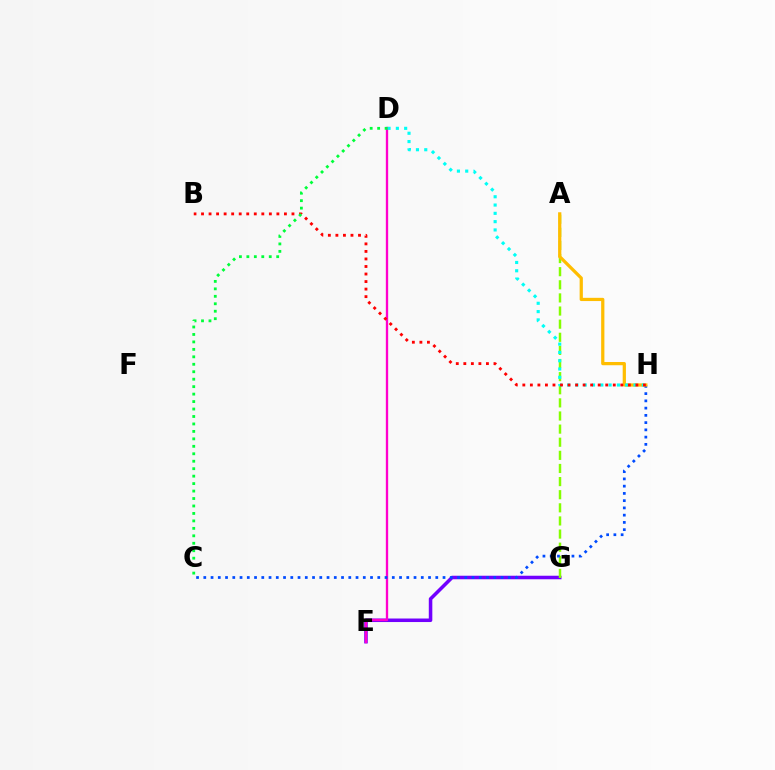{('E', 'G'): [{'color': '#7200ff', 'line_style': 'solid', 'thickness': 2.54}], ('D', 'E'): [{'color': '#ff00cf', 'line_style': 'solid', 'thickness': 1.68}], ('A', 'G'): [{'color': '#84ff00', 'line_style': 'dashed', 'thickness': 1.78}], ('C', 'H'): [{'color': '#004bff', 'line_style': 'dotted', 'thickness': 1.97}], ('A', 'H'): [{'color': '#ffbd00', 'line_style': 'solid', 'thickness': 2.33}], ('D', 'H'): [{'color': '#00fff6', 'line_style': 'dotted', 'thickness': 2.25}], ('B', 'H'): [{'color': '#ff0000', 'line_style': 'dotted', 'thickness': 2.05}], ('C', 'D'): [{'color': '#00ff39', 'line_style': 'dotted', 'thickness': 2.03}]}